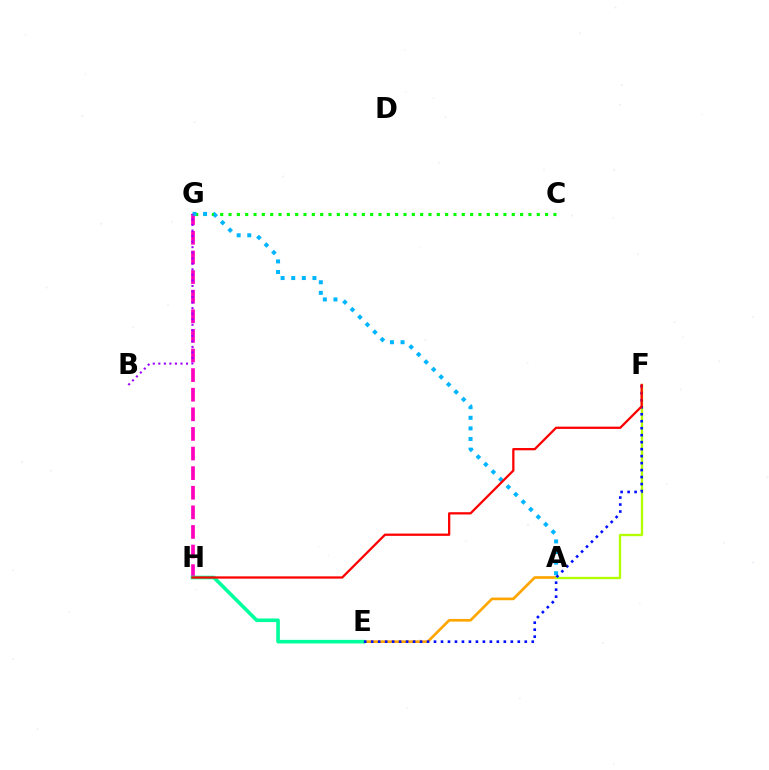{('A', 'E'): [{'color': '#ffa500', 'line_style': 'solid', 'thickness': 1.92}], ('G', 'H'): [{'color': '#ff00bd', 'line_style': 'dashed', 'thickness': 2.66}], ('E', 'H'): [{'color': '#00ff9d', 'line_style': 'solid', 'thickness': 2.59}], ('C', 'G'): [{'color': '#08ff00', 'line_style': 'dotted', 'thickness': 2.26}], ('A', 'G'): [{'color': '#00b5ff', 'line_style': 'dotted', 'thickness': 2.88}], ('B', 'G'): [{'color': '#9b00ff', 'line_style': 'dotted', 'thickness': 1.51}], ('A', 'F'): [{'color': '#b3ff00', 'line_style': 'solid', 'thickness': 1.69}], ('E', 'F'): [{'color': '#0010ff', 'line_style': 'dotted', 'thickness': 1.9}], ('F', 'H'): [{'color': '#ff0000', 'line_style': 'solid', 'thickness': 1.64}]}